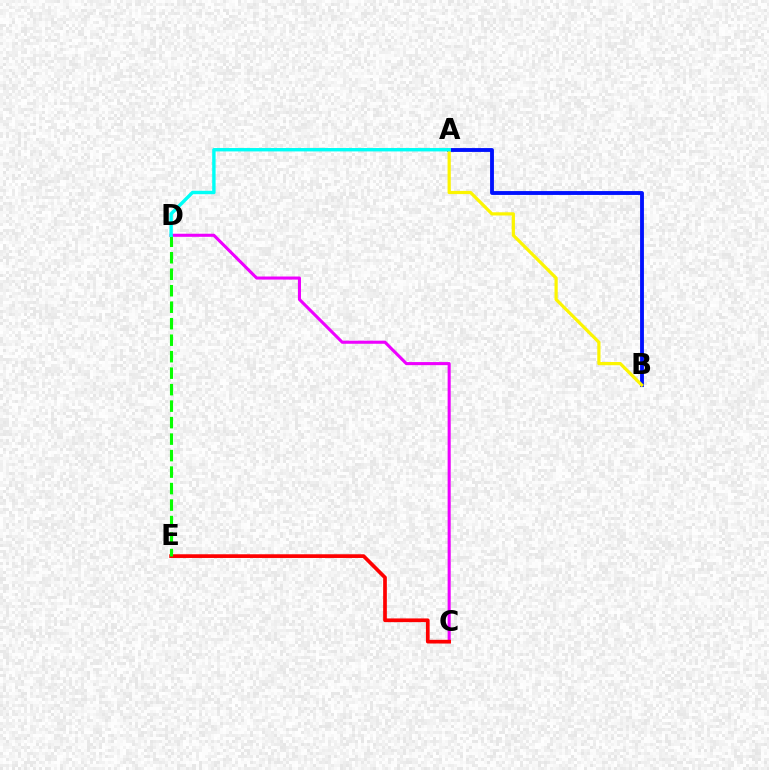{('C', 'D'): [{'color': '#ee00ff', 'line_style': 'solid', 'thickness': 2.22}], ('C', 'E'): [{'color': '#ff0000', 'line_style': 'solid', 'thickness': 2.66}], ('A', 'B'): [{'color': '#0010ff', 'line_style': 'solid', 'thickness': 2.78}, {'color': '#fcf500', 'line_style': 'solid', 'thickness': 2.31}], ('D', 'E'): [{'color': '#08ff00', 'line_style': 'dashed', 'thickness': 2.24}], ('A', 'D'): [{'color': '#00fff6', 'line_style': 'solid', 'thickness': 2.45}]}